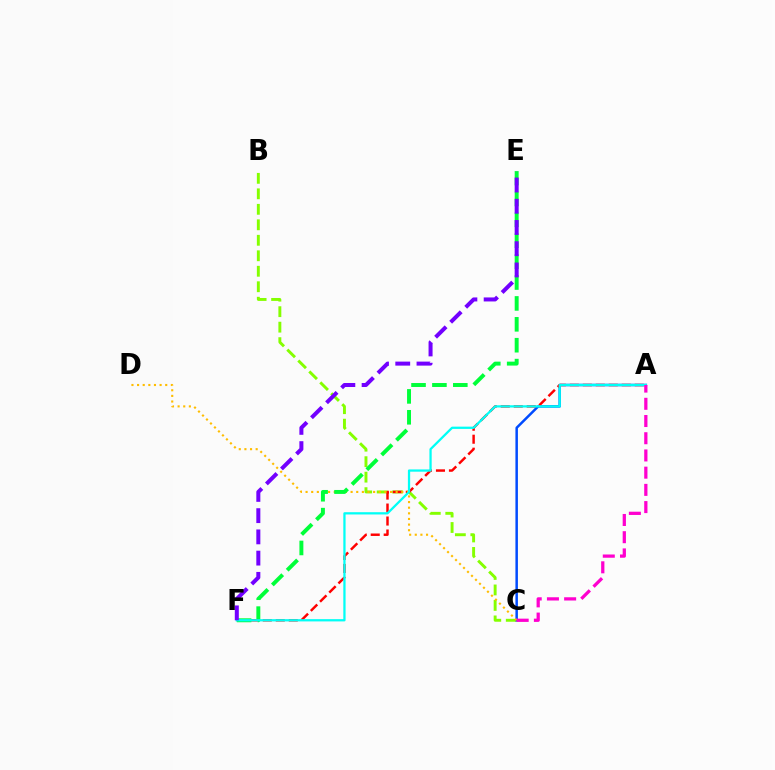{('B', 'C'): [{'color': '#84ff00', 'line_style': 'dashed', 'thickness': 2.1}], ('A', 'C'): [{'color': '#004bff', 'line_style': 'solid', 'thickness': 1.8}, {'color': '#ff00cf', 'line_style': 'dashed', 'thickness': 2.34}], ('A', 'F'): [{'color': '#ff0000', 'line_style': 'dashed', 'thickness': 1.76}, {'color': '#00fff6', 'line_style': 'solid', 'thickness': 1.63}], ('C', 'D'): [{'color': '#ffbd00', 'line_style': 'dotted', 'thickness': 1.53}], ('E', 'F'): [{'color': '#00ff39', 'line_style': 'dashed', 'thickness': 2.84}, {'color': '#7200ff', 'line_style': 'dashed', 'thickness': 2.88}]}